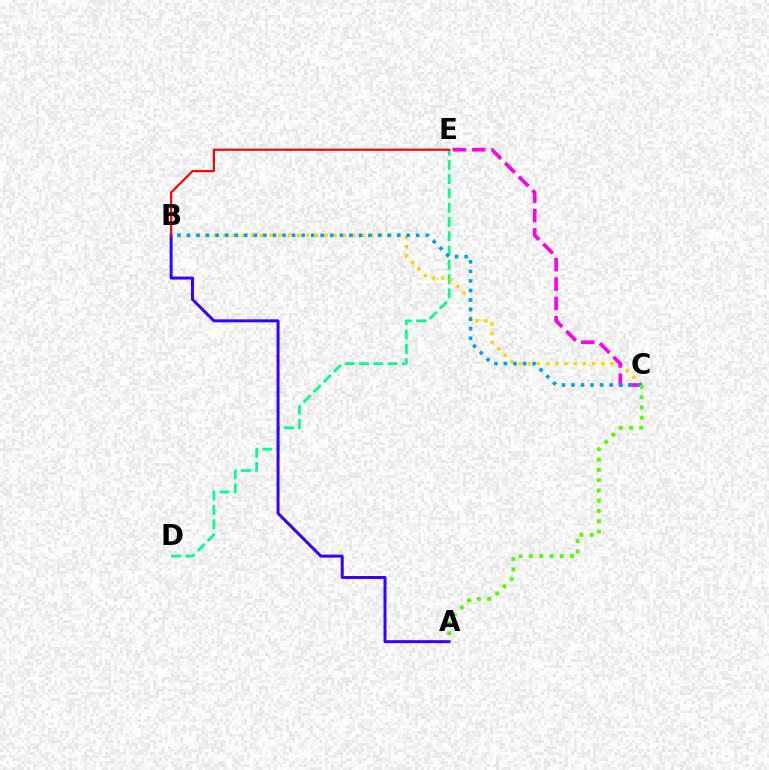{('D', 'E'): [{'color': '#00ff86', 'line_style': 'dashed', 'thickness': 1.94}], ('A', 'B'): [{'color': '#3700ff', 'line_style': 'solid', 'thickness': 2.15}], ('B', 'C'): [{'color': '#ffd500', 'line_style': 'dotted', 'thickness': 2.5}, {'color': '#009eff', 'line_style': 'dotted', 'thickness': 2.59}], ('B', 'E'): [{'color': '#ff0000', 'line_style': 'solid', 'thickness': 1.56}], ('C', 'E'): [{'color': '#ff00ed', 'line_style': 'dashed', 'thickness': 2.63}], ('A', 'C'): [{'color': '#4fff00', 'line_style': 'dotted', 'thickness': 2.79}]}